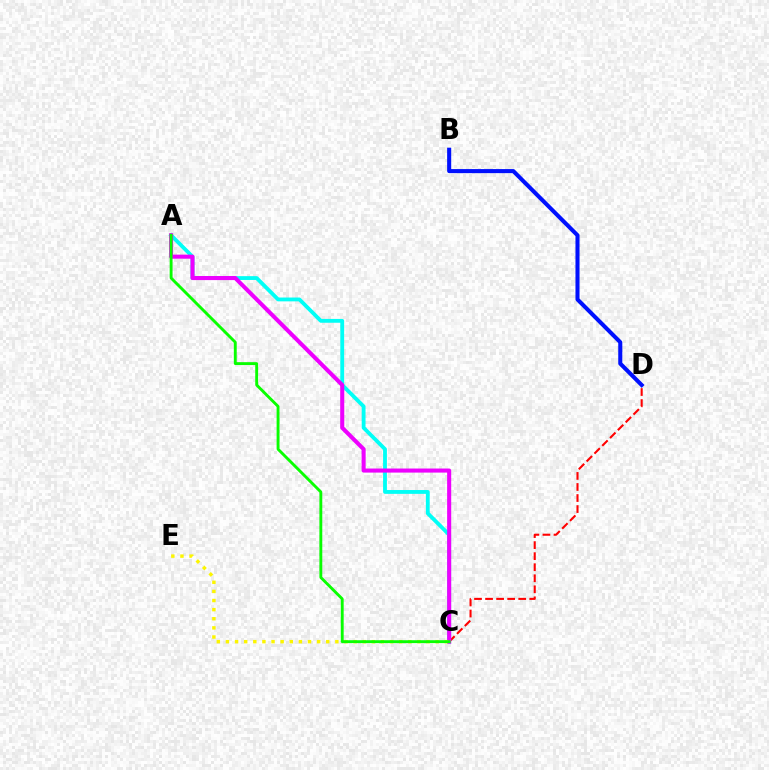{('C', 'D'): [{'color': '#ff0000', 'line_style': 'dashed', 'thickness': 1.5}], ('A', 'C'): [{'color': '#00fff6', 'line_style': 'solid', 'thickness': 2.75}, {'color': '#ee00ff', 'line_style': 'solid', 'thickness': 2.93}, {'color': '#08ff00', 'line_style': 'solid', 'thickness': 2.08}], ('C', 'E'): [{'color': '#fcf500', 'line_style': 'dotted', 'thickness': 2.48}], ('B', 'D'): [{'color': '#0010ff', 'line_style': 'solid', 'thickness': 2.93}]}